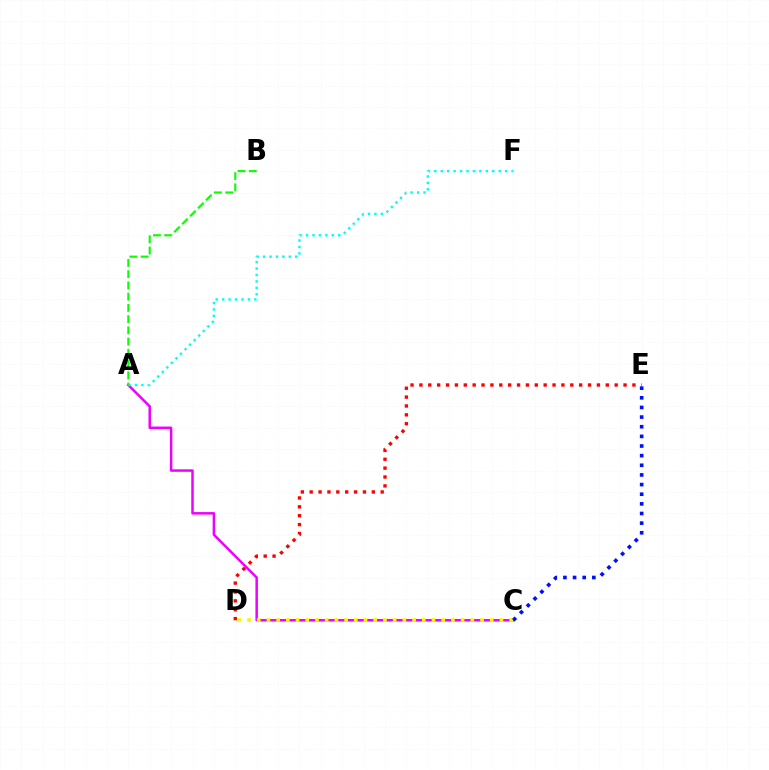{('A', 'C'): [{'color': '#ee00ff', 'line_style': 'solid', 'thickness': 1.79}], ('A', 'F'): [{'color': '#00fff6', 'line_style': 'dotted', 'thickness': 1.75}], ('A', 'B'): [{'color': '#08ff00', 'line_style': 'dashed', 'thickness': 1.53}], ('D', 'E'): [{'color': '#ff0000', 'line_style': 'dotted', 'thickness': 2.41}], ('C', 'D'): [{'color': '#fcf500', 'line_style': 'dotted', 'thickness': 2.64}], ('C', 'E'): [{'color': '#0010ff', 'line_style': 'dotted', 'thickness': 2.62}]}